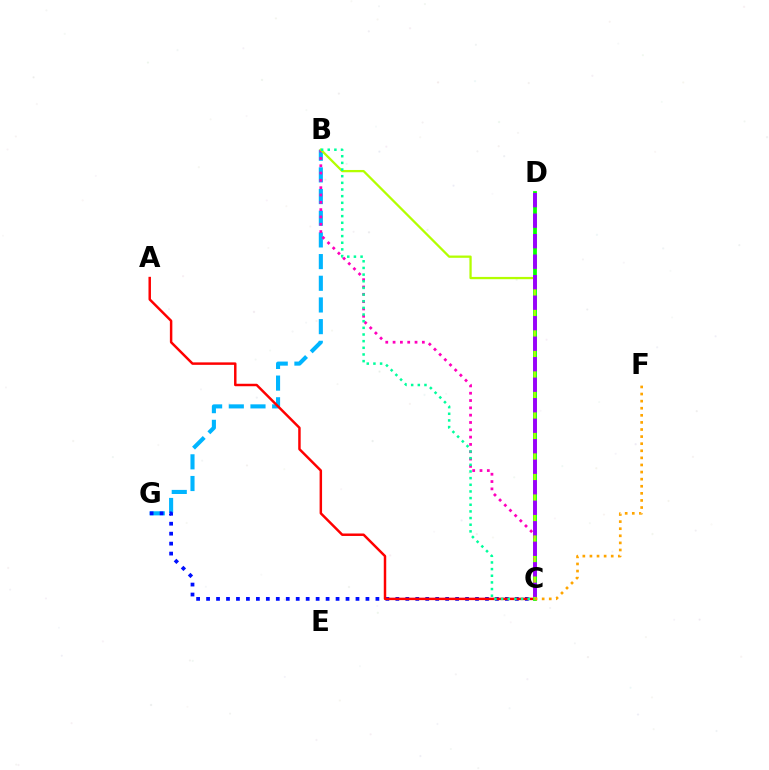{('B', 'G'): [{'color': '#00b5ff', 'line_style': 'dashed', 'thickness': 2.95}], ('C', 'G'): [{'color': '#0010ff', 'line_style': 'dotted', 'thickness': 2.71}], ('A', 'C'): [{'color': '#ff0000', 'line_style': 'solid', 'thickness': 1.78}], ('C', 'D'): [{'color': '#08ff00', 'line_style': 'solid', 'thickness': 2.71}, {'color': '#9b00ff', 'line_style': 'dashed', 'thickness': 2.79}], ('B', 'C'): [{'color': '#ff00bd', 'line_style': 'dotted', 'thickness': 1.99}, {'color': '#b3ff00', 'line_style': 'solid', 'thickness': 1.64}, {'color': '#00ff9d', 'line_style': 'dotted', 'thickness': 1.81}], ('C', 'F'): [{'color': '#ffa500', 'line_style': 'dotted', 'thickness': 1.93}]}